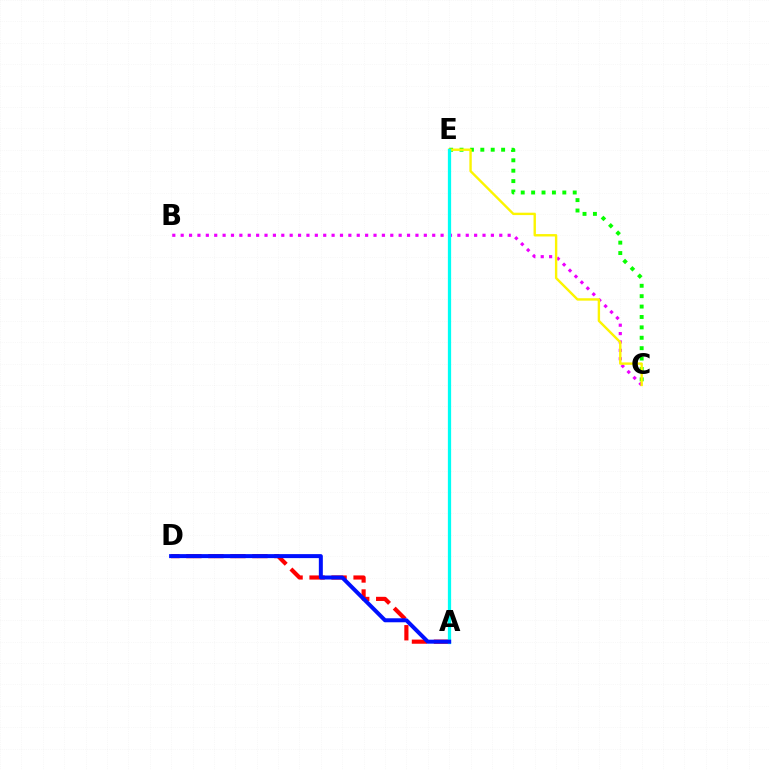{('C', 'E'): [{'color': '#08ff00', 'line_style': 'dotted', 'thickness': 2.83}, {'color': '#fcf500', 'line_style': 'solid', 'thickness': 1.72}], ('A', 'D'): [{'color': '#ff0000', 'line_style': 'dashed', 'thickness': 2.99}, {'color': '#0010ff', 'line_style': 'solid', 'thickness': 2.88}], ('B', 'C'): [{'color': '#ee00ff', 'line_style': 'dotted', 'thickness': 2.28}], ('A', 'E'): [{'color': '#00fff6', 'line_style': 'solid', 'thickness': 2.34}]}